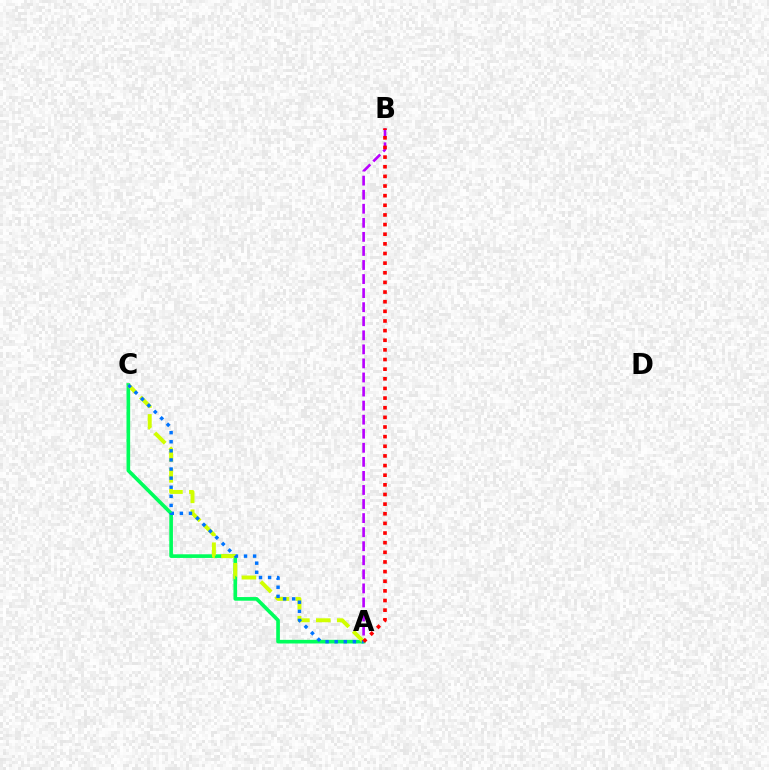{('A', 'C'): [{'color': '#00ff5c', 'line_style': 'solid', 'thickness': 2.63}, {'color': '#d1ff00', 'line_style': 'dashed', 'thickness': 2.84}, {'color': '#0074ff', 'line_style': 'dotted', 'thickness': 2.47}], ('A', 'B'): [{'color': '#b900ff', 'line_style': 'dashed', 'thickness': 1.91}, {'color': '#ff0000', 'line_style': 'dotted', 'thickness': 2.62}]}